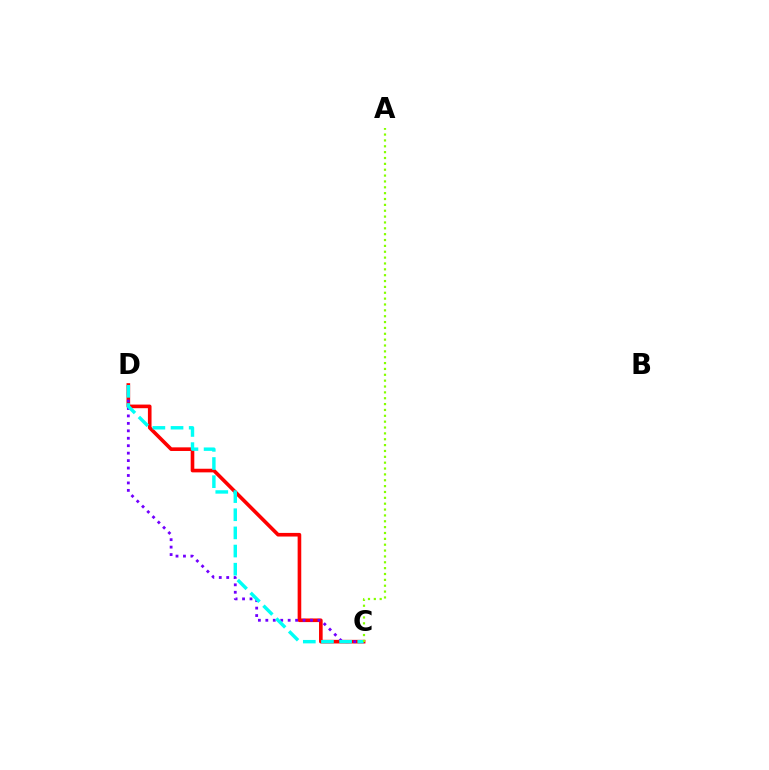{('C', 'D'): [{'color': '#ff0000', 'line_style': 'solid', 'thickness': 2.61}, {'color': '#7200ff', 'line_style': 'dotted', 'thickness': 2.02}, {'color': '#00fff6', 'line_style': 'dashed', 'thickness': 2.47}], ('A', 'C'): [{'color': '#84ff00', 'line_style': 'dotted', 'thickness': 1.59}]}